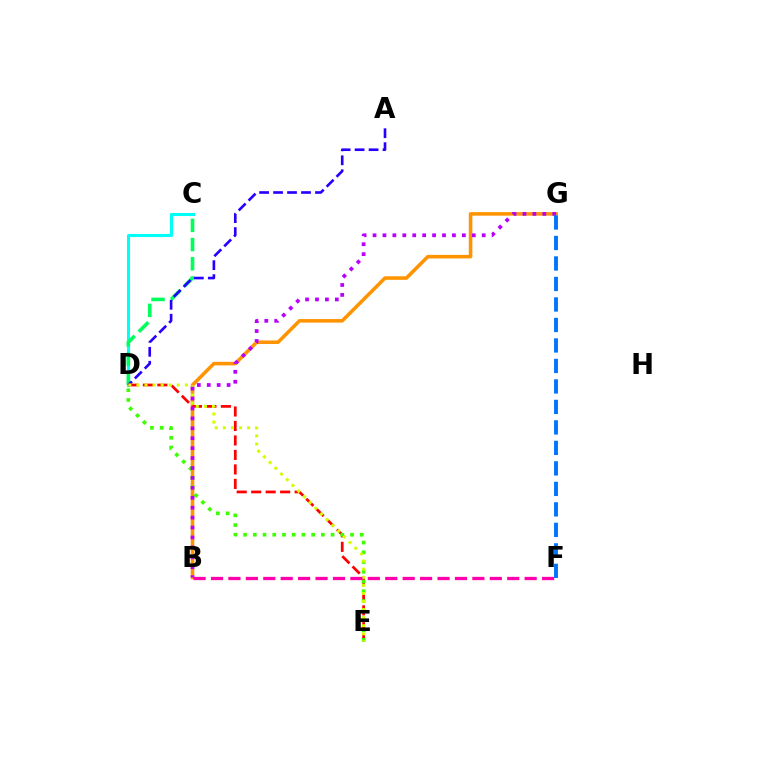{('C', 'D'): [{'color': '#00fff6', 'line_style': 'solid', 'thickness': 2.22}, {'color': '#00ff5c', 'line_style': 'dashed', 'thickness': 2.61}], ('B', 'G'): [{'color': '#ff9400', 'line_style': 'solid', 'thickness': 2.56}, {'color': '#b900ff', 'line_style': 'dotted', 'thickness': 2.7}], ('A', 'D'): [{'color': '#2500ff', 'line_style': 'dashed', 'thickness': 1.9}], ('D', 'E'): [{'color': '#ff0000', 'line_style': 'dashed', 'thickness': 1.97}, {'color': '#3dff00', 'line_style': 'dotted', 'thickness': 2.64}, {'color': '#d1ff00', 'line_style': 'dotted', 'thickness': 2.19}], ('B', 'F'): [{'color': '#ff00ac', 'line_style': 'dashed', 'thickness': 2.37}], ('F', 'G'): [{'color': '#0074ff', 'line_style': 'dashed', 'thickness': 2.78}]}